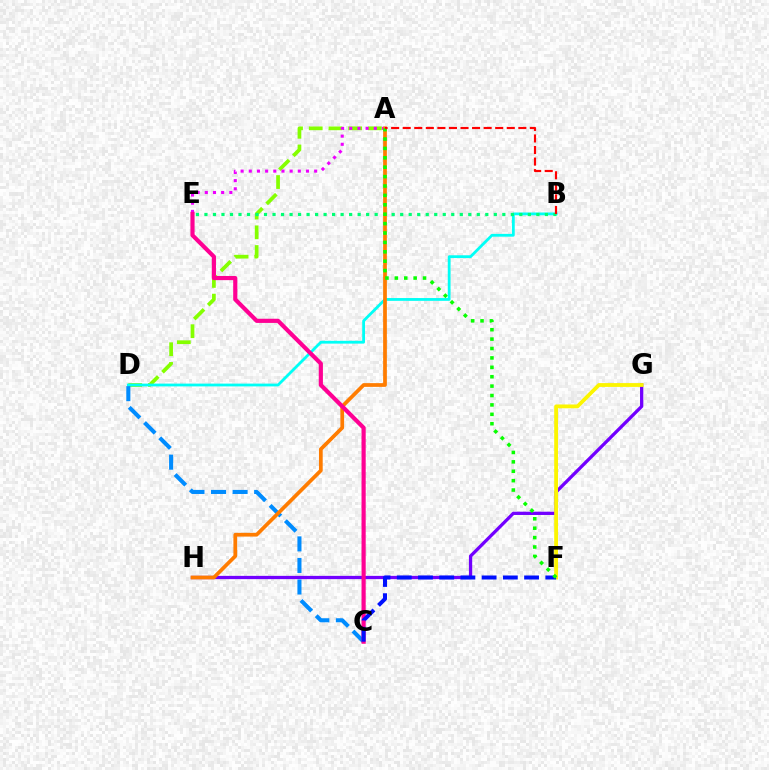{('A', 'D'): [{'color': '#84ff00', 'line_style': 'dashed', 'thickness': 2.68}], ('G', 'H'): [{'color': '#7200ff', 'line_style': 'solid', 'thickness': 2.36}], ('F', 'G'): [{'color': '#fcf500', 'line_style': 'solid', 'thickness': 2.75}], ('B', 'D'): [{'color': '#00fff6', 'line_style': 'solid', 'thickness': 2.01}], ('B', 'E'): [{'color': '#00ff74', 'line_style': 'dotted', 'thickness': 2.31}], ('C', 'D'): [{'color': '#008cff', 'line_style': 'dashed', 'thickness': 2.93}], ('A', 'E'): [{'color': '#ee00ff', 'line_style': 'dotted', 'thickness': 2.22}], ('A', 'H'): [{'color': '#ff7c00', 'line_style': 'solid', 'thickness': 2.69}], ('C', 'E'): [{'color': '#ff0094', 'line_style': 'solid', 'thickness': 3.0}], ('C', 'F'): [{'color': '#0010ff', 'line_style': 'dashed', 'thickness': 2.88}], ('A', 'F'): [{'color': '#08ff00', 'line_style': 'dotted', 'thickness': 2.55}], ('A', 'B'): [{'color': '#ff0000', 'line_style': 'dashed', 'thickness': 1.57}]}